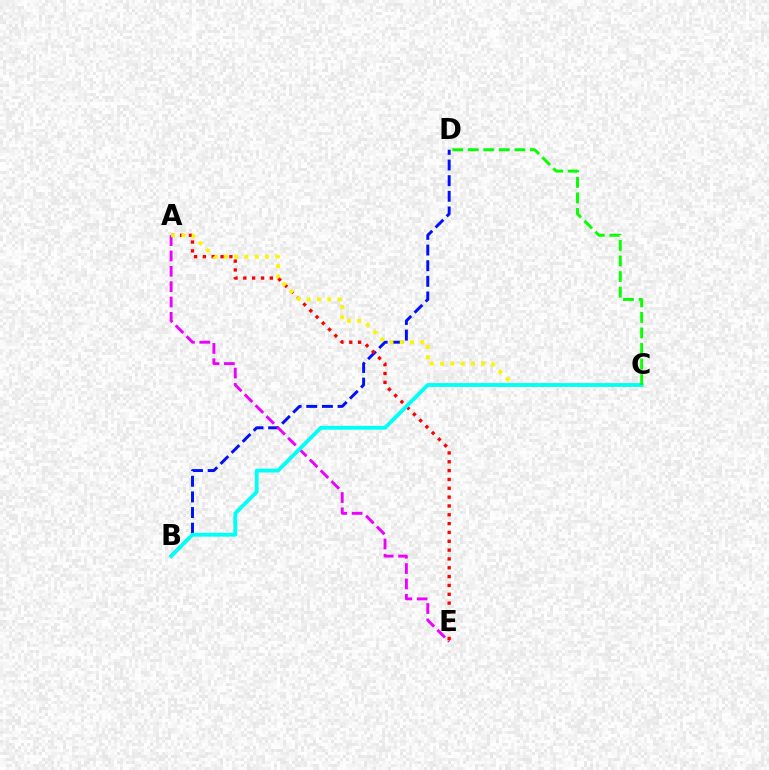{('B', 'D'): [{'color': '#0010ff', 'line_style': 'dashed', 'thickness': 2.13}], ('A', 'E'): [{'color': '#ee00ff', 'line_style': 'dashed', 'thickness': 2.08}, {'color': '#ff0000', 'line_style': 'dotted', 'thickness': 2.4}], ('A', 'C'): [{'color': '#fcf500', 'line_style': 'dotted', 'thickness': 2.79}], ('B', 'C'): [{'color': '#00fff6', 'line_style': 'solid', 'thickness': 2.75}], ('C', 'D'): [{'color': '#08ff00', 'line_style': 'dashed', 'thickness': 2.11}]}